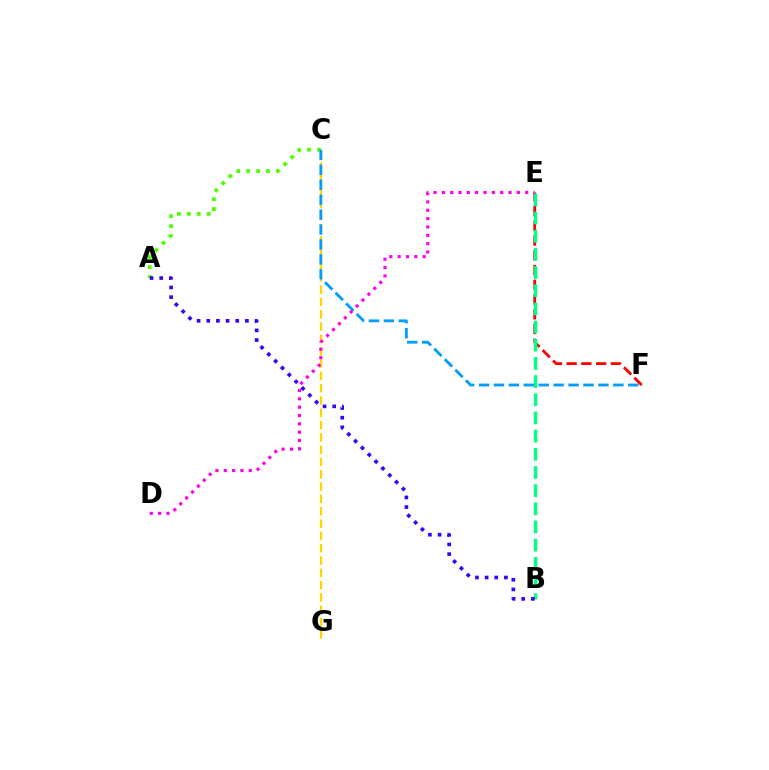{('E', 'F'): [{'color': '#ff0000', 'line_style': 'dashed', 'thickness': 2.0}], ('A', 'C'): [{'color': '#4fff00', 'line_style': 'dotted', 'thickness': 2.71}], ('C', 'G'): [{'color': '#ffd500', 'line_style': 'dashed', 'thickness': 1.67}], ('B', 'E'): [{'color': '#00ff86', 'line_style': 'dashed', 'thickness': 2.47}], ('C', 'F'): [{'color': '#009eff', 'line_style': 'dashed', 'thickness': 2.03}], ('A', 'B'): [{'color': '#3700ff', 'line_style': 'dotted', 'thickness': 2.63}], ('D', 'E'): [{'color': '#ff00ed', 'line_style': 'dotted', 'thickness': 2.26}]}